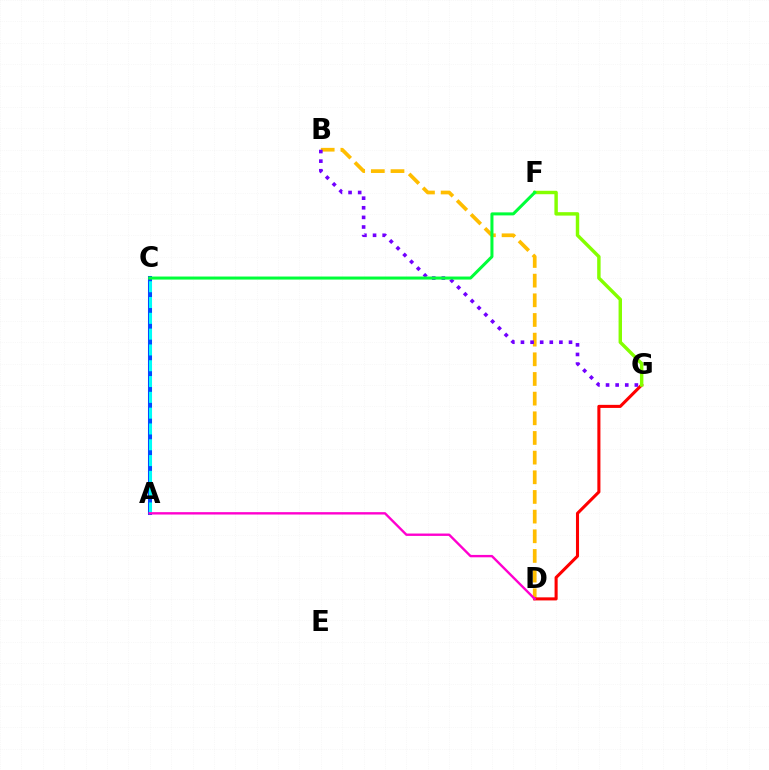{('A', 'C'): [{'color': '#004bff', 'line_style': 'solid', 'thickness': 2.91}, {'color': '#00fff6', 'line_style': 'dashed', 'thickness': 2.15}], ('B', 'D'): [{'color': '#ffbd00', 'line_style': 'dashed', 'thickness': 2.67}], ('D', 'G'): [{'color': '#ff0000', 'line_style': 'solid', 'thickness': 2.21}], ('B', 'G'): [{'color': '#7200ff', 'line_style': 'dotted', 'thickness': 2.61}], ('F', 'G'): [{'color': '#84ff00', 'line_style': 'solid', 'thickness': 2.47}], ('C', 'F'): [{'color': '#00ff39', 'line_style': 'solid', 'thickness': 2.18}], ('A', 'D'): [{'color': '#ff00cf', 'line_style': 'solid', 'thickness': 1.71}]}